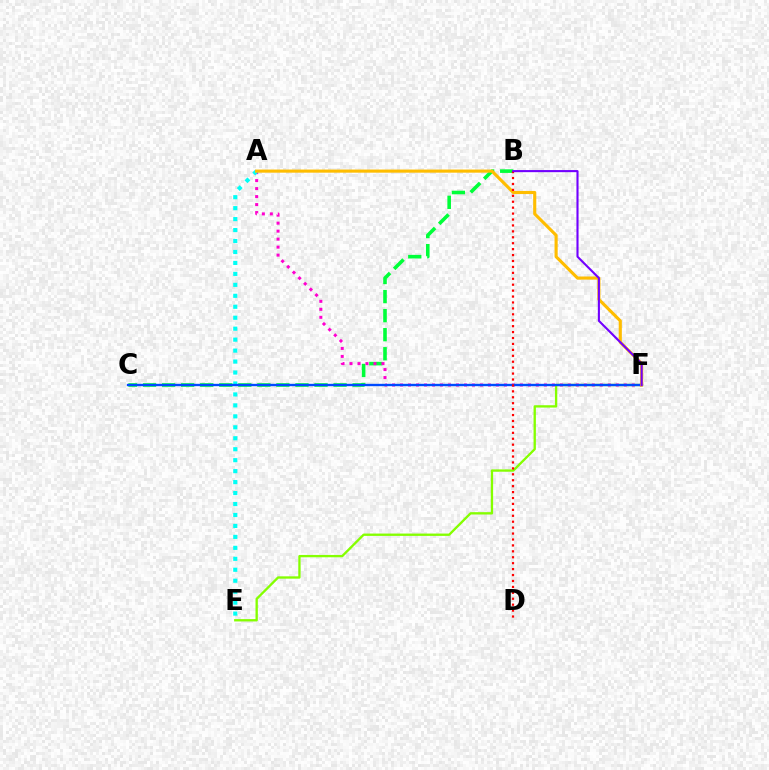{('B', 'C'): [{'color': '#00ff39', 'line_style': 'dashed', 'thickness': 2.59}], ('E', 'F'): [{'color': '#84ff00', 'line_style': 'solid', 'thickness': 1.68}], ('A', 'F'): [{'color': '#ff00cf', 'line_style': 'dotted', 'thickness': 2.17}, {'color': '#ffbd00', 'line_style': 'solid', 'thickness': 2.25}], ('A', 'E'): [{'color': '#00fff6', 'line_style': 'dotted', 'thickness': 2.98}], ('C', 'F'): [{'color': '#004bff', 'line_style': 'solid', 'thickness': 1.7}], ('B', 'D'): [{'color': '#ff0000', 'line_style': 'dotted', 'thickness': 1.61}], ('B', 'F'): [{'color': '#7200ff', 'line_style': 'solid', 'thickness': 1.52}]}